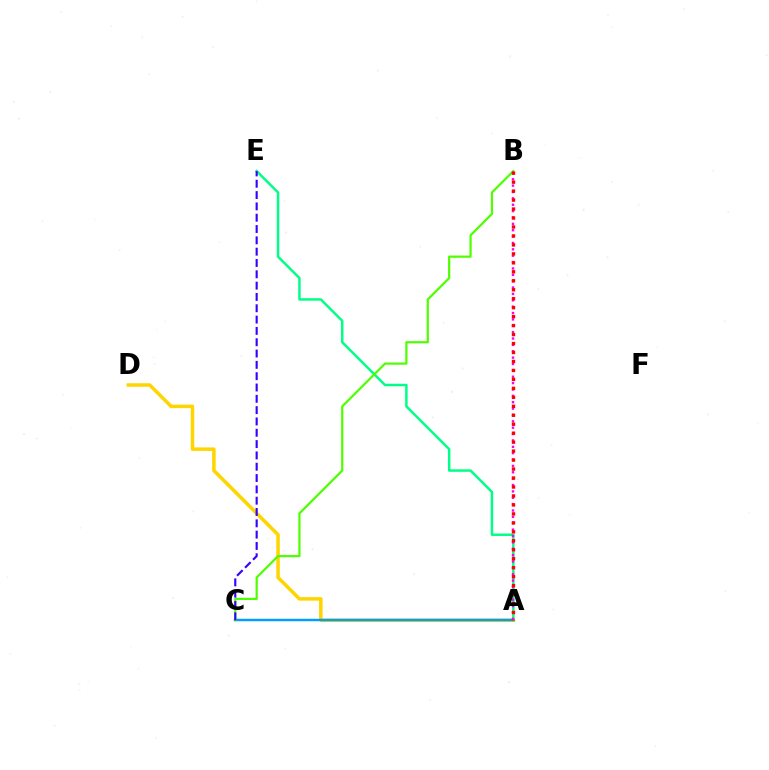{('A', 'D'): [{'color': '#ffd500', 'line_style': 'solid', 'thickness': 2.53}], ('A', 'C'): [{'color': '#009eff', 'line_style': 'solid', 'thickness': 1.78}], ('A', 'E'): [{'color': '#00ff86', 'line_style': 'solid', 'thickness': 1.79}], ('B', 'C'): [{'color': '#4fff00', 'line_style': 'solid', 'thickness': 1.6}], ('A', 'B'): [{'color': '#ff00ed', 'line_style': 'dotted', 'thickness': 1.73}, {'color': '#ff0000', 'line_style': 'dotted', 'thickness': 2.44}], ('C', 'E'): [{'color': '#3700ff', 'line_style': 'dashed', 'thickness': 1.54}]}